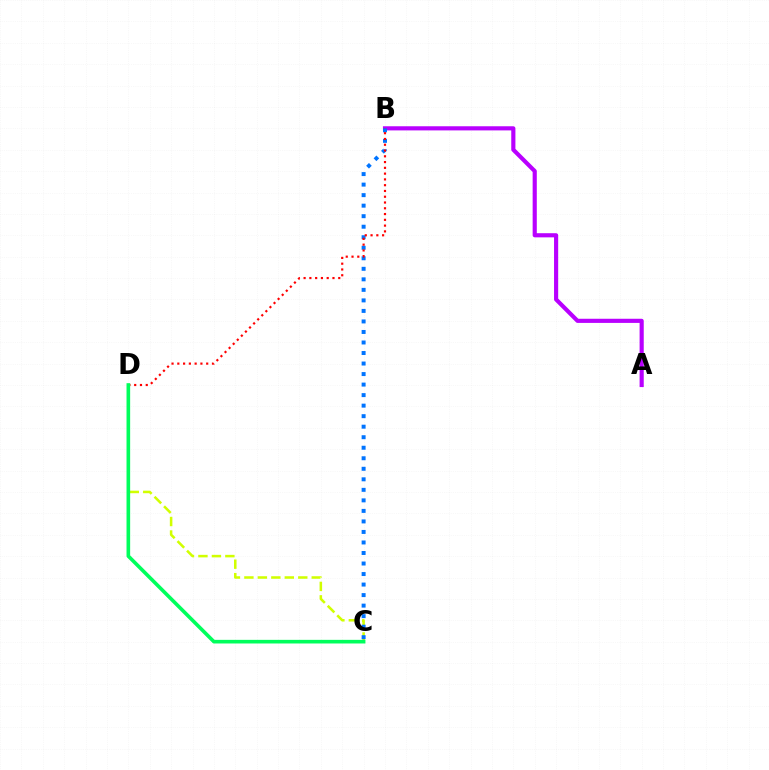{('A', 'B'): [{'color': '#b900ff', 'line_style': 'solid', 'thickness': 2.98}], ('C', 'D'): [{'color': '#d1ff00', 'line_style': 'dashed', 'thickness': 1.83}, {'color': '#00ff5c', 'line_style': 'solid', 'thickness': 2.61}], ('B', 'C'): [{'color': '#0074ff', 'line_style': 'dotted', 'thickness': 2.86}], ('B', 'D'): [{'color': '#ff0000', 'line_style': 'dotted', 'thickness': 1.57}]}